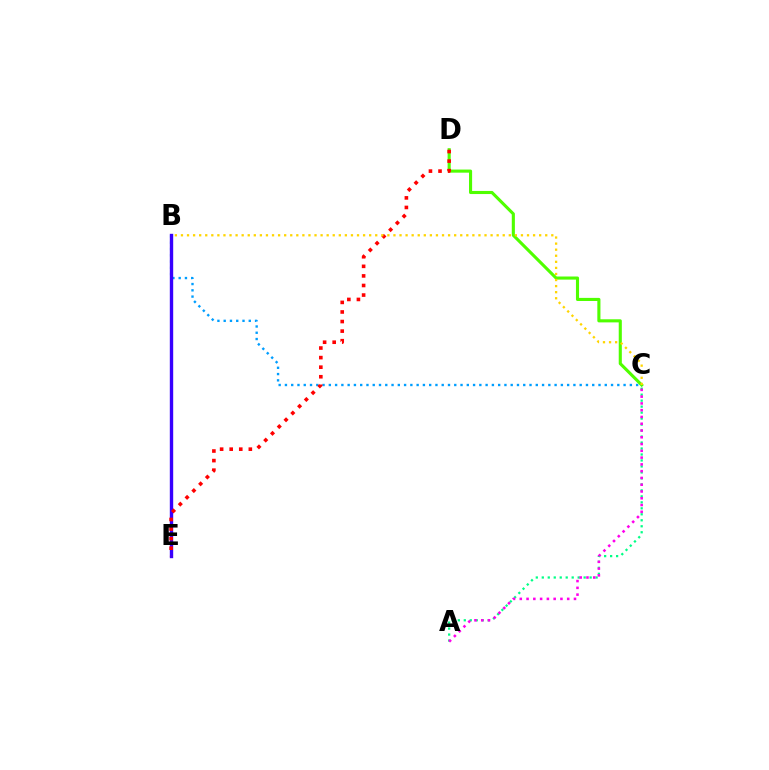{('B', 'C'): [{'color': '#009eff', 'line_style': 'dotted', 'thickness': 1.7}, {'color': '#ffd500', 'line_style': 'dotted', 'thickness': 1.65}], ('A', 'C'): [{'color': '#00ff86', 'line_style': 'dotted', 'thickness': 1.63}, {'color': '#ff00ed', 'line_style': 'dotted', 'thickness': 1.84}], ('C', 'D'): [{'color': '#4fff00', 'line_style': 'solid', 'thickness': 2.23}], ('B', 'E'): [{'color': '#3700ff', 'line_style': 'solid', 'thickness': 2.44}], ('D', 'E'): [{'color': '#ff0000', 'line_style': 'dotted', 'thickness': 2.6}]}